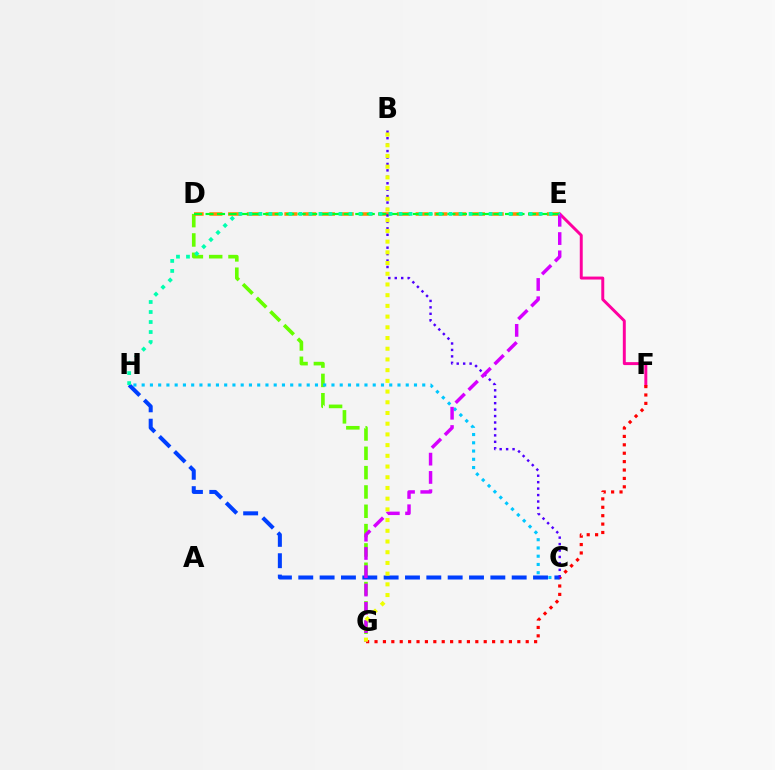{('E', 'F'): [{'color': '#ff00a0', 'line_style': 'solid', 'thickness': 2.13}], ('D', 'G'): [{'color': '#66ff00', 'line_style': 'dashed', 'thickness': 2.63}], ('C', 'H'): [{'color': '#00c7ff', 'line_style': 'dotted', 'thickness': 2.24}, {'color': '#003fff', 'line_style': 'dashed', 'thickness': 2.9}], ('F', 'G'): [{'color': '#ff0000', 'line_style': 'dotted', 'thickness': 2.28}], ('D', 'E'): [{'color': '#ff8800', 'line_style': 'dashed', 'thickness': 2.55}, {'color': '#00ff27', 'line_style': 'dashed', 'thickness': 1.56}], ('B', 'C'): [{'color': '#4f00ff', 'line_style': 'dotted', 'thickness': 1.75}], ('E', 'G'): [{'color': '#d600ff', 'line_style': 'dashed', 'thickness': 2.48}], ('E', 'H'): [{'color': '#00ffaf', 'line_style': 'dotted', 'thickness': 2.72}], ('B', 'G'): [{'color': '#eeff00', 'line_style': 'dotted', 'thickness': 2.91}]}